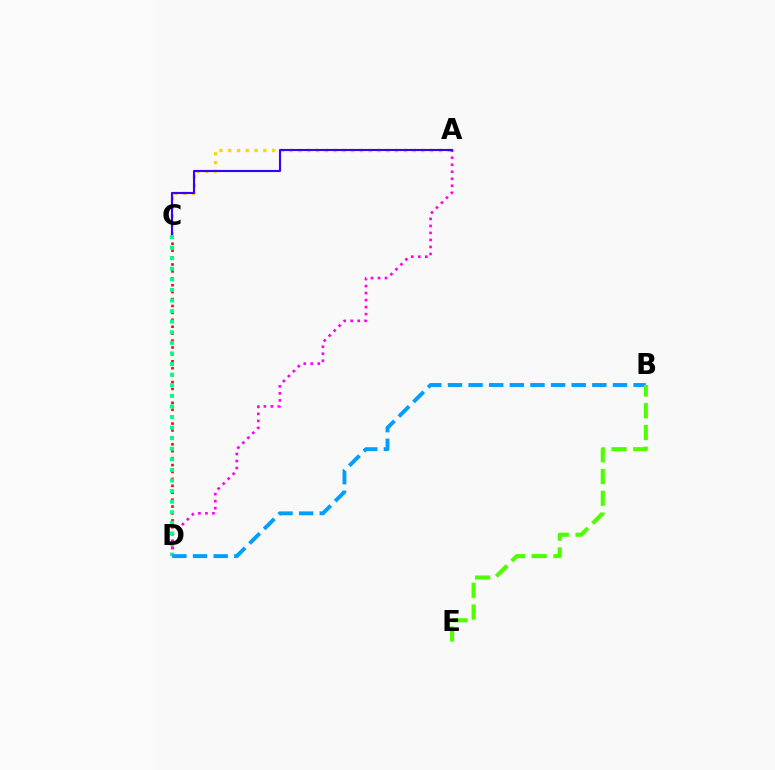{('A', 'C'): [{'color': '#ffd500', 'line_style': 'dotted', 'thickness': 2.39}, {'color': '#3700ff', 'line_style': 'solid', 'thickness': 1.53}], ('C', 'D'): [{'color': '#ff0000', 'line_style': 'dotted', 'thickness': 1.88}, {'color': '#00ff86', 'line_style': 'dotted', 'thickness': 2.88}], ('A', 'D'): [{'color': '#ff00ed', 'line_style': 'dotted', 'thickness': 1.9}], ('B', 'D'): [{'color': '#009eff', 'line_style': 'dashed', 'thickness': 2.8}], ('B', 'E'): [{'color': '#4fff00', 'line_style': 'dashed', 'thickness': 2.96}]}